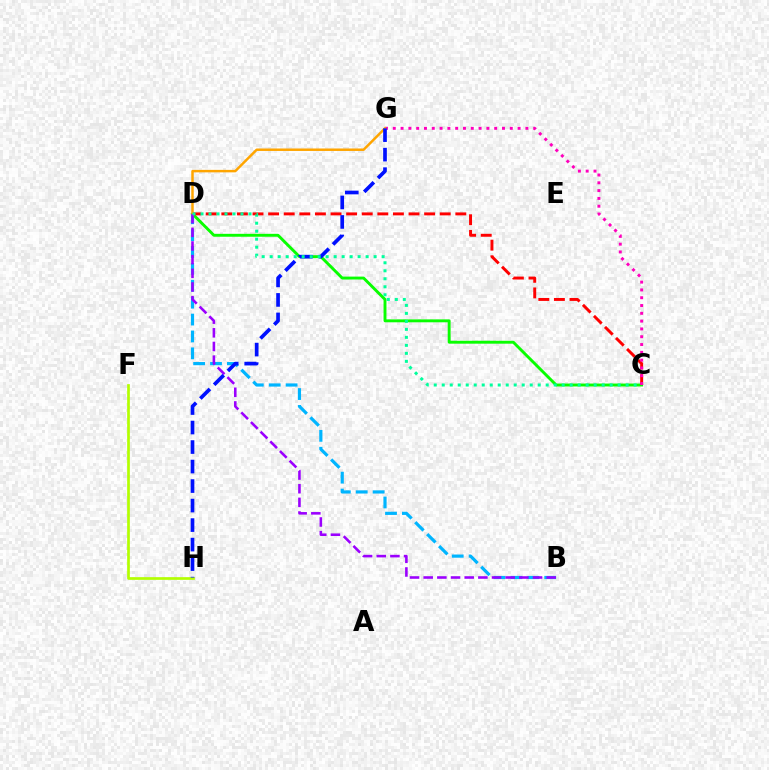{('C', 'D'): [{'color': '#08ff00', 'line_style': 'solid', 'thickness': 2.09}, {'color': '#ff0000', 'line_style': 'dashed', 'thickness': 2.12}, {'color': '#00ff9d', 'line_style': 'dotted', 'thickness': 2.17}], ('F', 'H'): [{'color': '#b3ff00', 'line_style': 'solid', 'thickness': 1.94}], ('B', 'D'): [{'color': '#00b5ff', 'line_style': 'dashed', 'thickness': 2.29}, {'color': '#9b00ff', 'line_style': 'dashed', 'thickness': 1.86}], ('C', 'G'): [{'color': '#ff00bd', 'line_style': 'dotted', 'thickness': 2.12}], ('D', 'G'): [{'color': '#ffa500', 'line_style': 'solid', 'thickness': 1.78}], ('G', 'H'): [{'color': '#0010ff', 'line_style': 'dashed', 'thickness': 2.65}]}